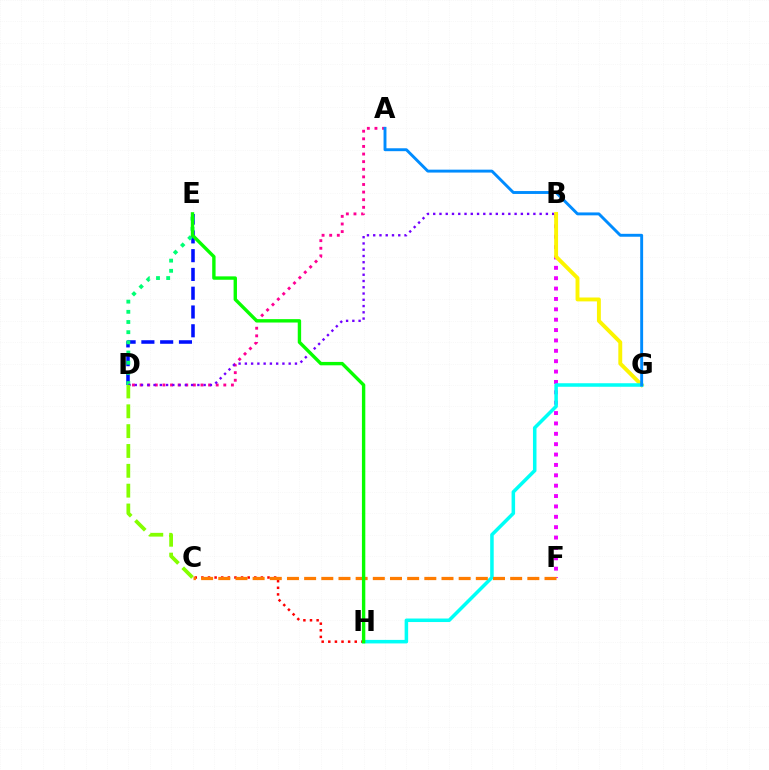{('A', 'D'): [{'color': '#ff0094', 'line_style': 'dotted', 'thickness': 2.07}], ('D', 'E'): [{'color': '#0010ff', 'line_style': 'dashed', 'thickness': 2.55}, {'color': '#00ff74', 'line_style': 'dotted', 'thickness': 2.77}], ('B', 'F'): [{'color': '#ee00ff', 'line_style': 'dotted', 'thickness': 2.82}], ('C', 'H'): [{'color': '#ff0000', 'line_style': 'dotted', 'thickness': 1.8}], ('B', 'D'): [{'color': '#7200ff', 'line_style': 'dotted', 'thickness': 1.7}], ('B', 'G'): [{'color': '#fcf500', 'line_style': 'solid', 'thickness': 2.8}], ('G', 'H'): [{'color': '#00fff6', 'line_style': 'solid', 'thickness': 2.54}], ('C', 'D'): [{'color': '#84ff00', 'line_style': 'dashed', 'thickness': 2.7}], ('C', 'F'): [{'color': '#ff7c00', 'line_style': 'dashed', 'thickness': 2.33}], ('A', 'G'): [{'color': '#008cff', 'line_style': 'solid', 'thickness': 2.09}], ('E', 'H'): [{'color': '#08ff00', 'line_style': 'solid', 'thickness': 2.44}]}